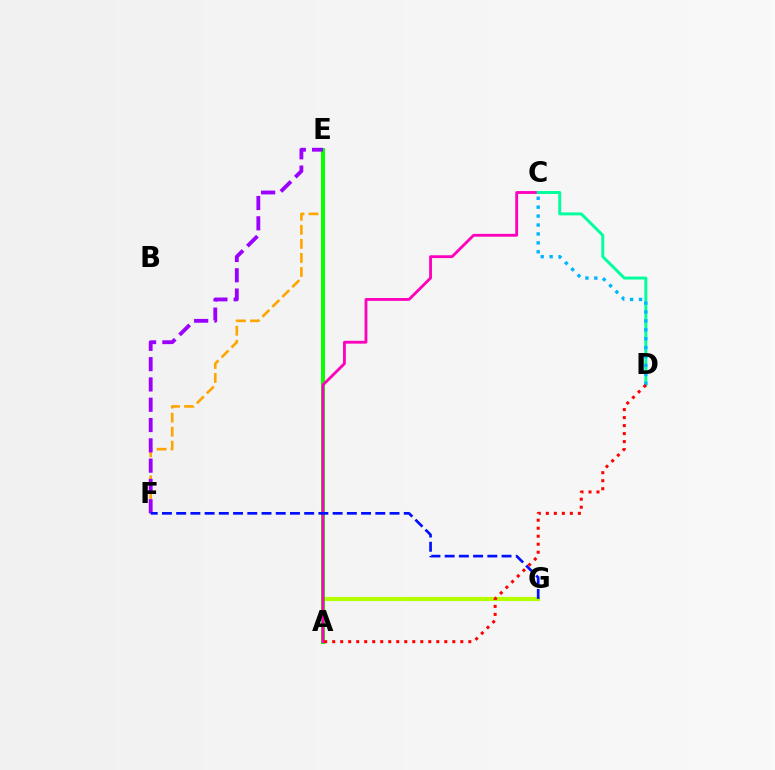{('A', 'G'): [{'color': '#b3ff00', 'line_style': 'solid', 'thickness': 2.98}], ('E', 'F'): [{'color': '#ffa500', 'line_style': 'dashed', 'thickness': 1.91}, {'color': '#9b00ff', 'line_style': 'dashed', 'thickness': 2.76}], ('A', 'E'): [{'color': '#08ff00', 'line_style': 'solid', 'thickness': 2.86}], ('A', 'C'): [{'color': '#ff00bd', 'line_style': 'solid', 'thickness': 2.04}], ('C', 'D'): [{'color': '#00ff9d', 'line_style': 'solid', 'thickness': 2.12}, {'color': '#00b5ff', 'line_style': 'dotted', 'thickness': 2.42}], ('F', 'G'): [{'color': '#0010ff', 'line_style': 'dashed', 'thickness': 1.93}], ('A', 'D'): [{'color': '#ff0000', 'line_style': 'dotted', 'thickness': 2.18}]}